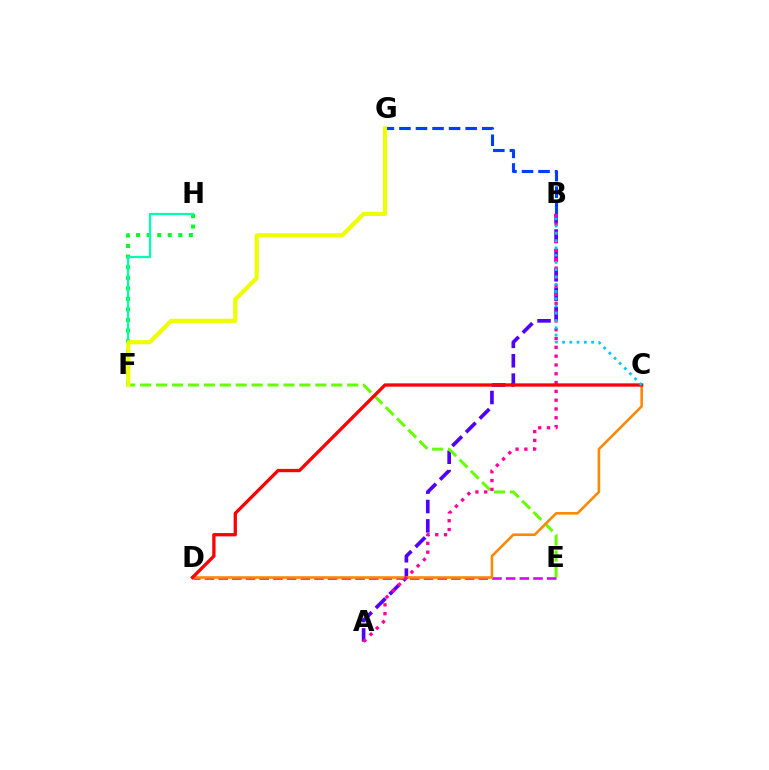{('B', 'G'): [{'color': '#003fff', 'line_style': 'dashed', 'thickness': 2.25}], ('A', 'B'): [{'color': '#4f00ff', 'line_style': 'dashed', 'thickness': 2.63}, {'color': '#ff00a0', 'line_style': 'dotted', 'thickness': 2.39}], ('E', 'F'): [{'color': '#66ff00', 'line_style': 'dashed', 'thickness': 2.16}], ('F', 'H'): [{'color': '#00ff27', 'line_style': 'dotted', 'thickness': 2.87}, {'color': '#00ffaf', 'line_style': 'solid', 'thickness': 1.61}], ('D', 'E'): [{'color': '#d600ff', 'line_style': 'dashed', 'thickness': 1.86}], ('C', 'D'): [{'color': '#ff8800', 'line_style': 'solid', 'thickness': 1.87}, {'color': '#ff0000', 'line_style': 'solid', 'thickness': 2.37}], ('F', 'G'): [{'color': '#eeff00', 'line_style': 'solid', 'thickness': 2.99}], ('B', 'C'): [{'color': '#00c7ff', 'line_style': 'dotted', 'thickness': 1.97}]}